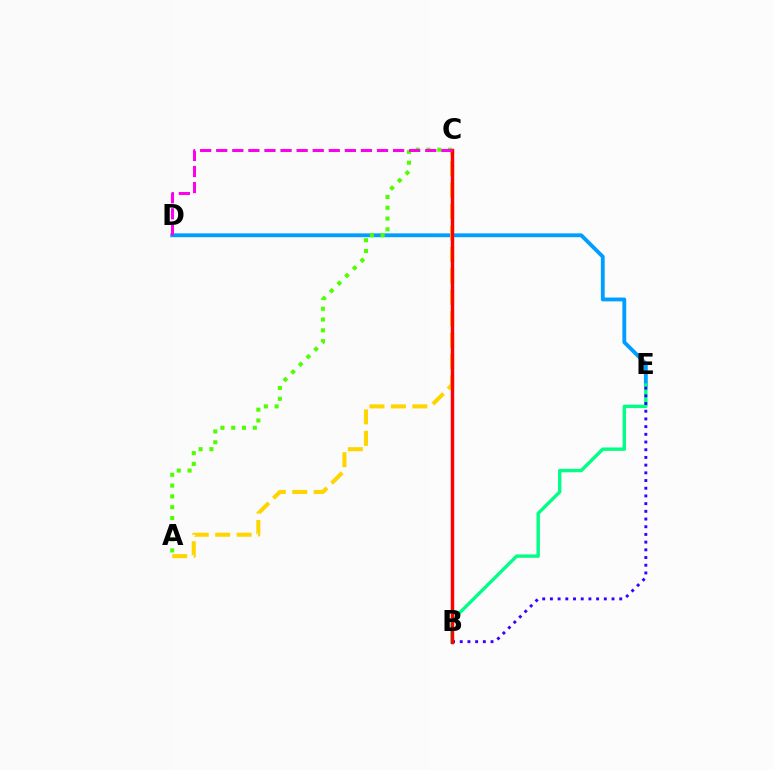{('D', 'E'): [{'color': '#009eff', 'line_style': 'solid', 'thickness': 2.77}], ('A', 'C'): [{'color': '#ffd500', 'line_style': 'dashed', 'thickness': 2.91}, {'color': '#4fff00', 'line_style': 'dotted', 'thickness': 2.93}], ('B', 'E'): [{'color': '#00ff86', 'line_style': 'solid', 'thickness': 2.43}, {'color': '#3700ff', 'line_style': 'dotted', 'thickness': 2.09}], ('B', 'C'): [{'color': '#ff0000', 'line_style': 'solid', 'thickness': 2.47}], ('C', 'D'): [{'color': '#ff00ed', 'line_style': 'dashed', 'thickness': 2.18}]}